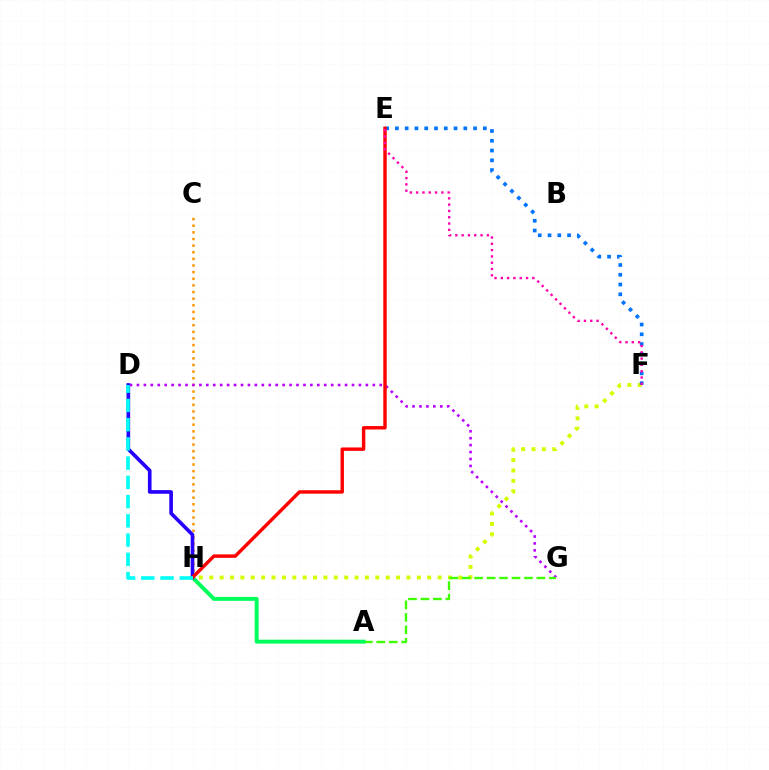{('C', 'H'): [{'color': '#ff9400', 'line_style': 'dotted', 'thickness': 1.8}], ('D', 'G'): [{'color': '#b900ff', 'line_style': 'dotted', 'thickness': 1.88}], ('F', 'H'): [{'color': '#d1ff00', 'line_style': 'dotted', 'thickness': 2.82}], ('A', 'G'): [{'color': '#3dff00', 'line_style': 'dashed', 'thickness': 1.69}], ('A', 'H'): [{'color': '#00ff5c', 'line_style': 'solid', 'thickness': 2.84}], ('D', 'H'): [{'color': '#2500ff', 'line_style': 'solid', 'thickness': 2.63}, {'color': '#00fff6', 'line_style': 'dashed', 'thickness': 2.61}], ('E', 'F'): [{'color': '#0074ff', 'line_style': 'dotted', 'thickness': 2.65}, {'color': '#ff00ac', 'line_style': 'dotted', 'thickness': 1.71}], ('E', 'H'): [{'color': '#ff0000', 'line_style': 'solid', 'thickness': 2.46}]}